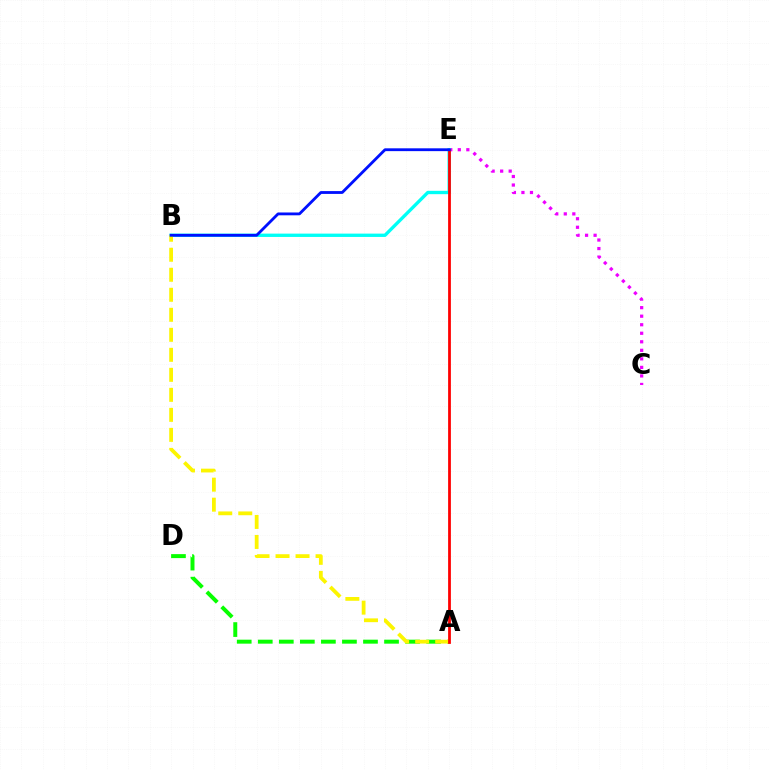{('C', 'E'): [{'color': '#ee00ff', 'line_style': 'dotted', 'thickness': 2.32}], ('A', 'D'): [{'color': '#08ff00', 'line_style': 'dashed', 'thickness': 2.86}], ('B', 'E'): [{'color': '#00fff6', 'line_style': 'solid', 'thickness': 2.4}, {'color': '#0010ff', 'line_style': 'solid', 'thickness': 2.03}], ('A', 'B'): [{'color': '#fcf500', 'line_style': 'dashed', 'thickness': 2.72}], ('A', 'E'): [{'color': '#ff0000', 'line_style': 'solid', 'thickness': 1.99}]}